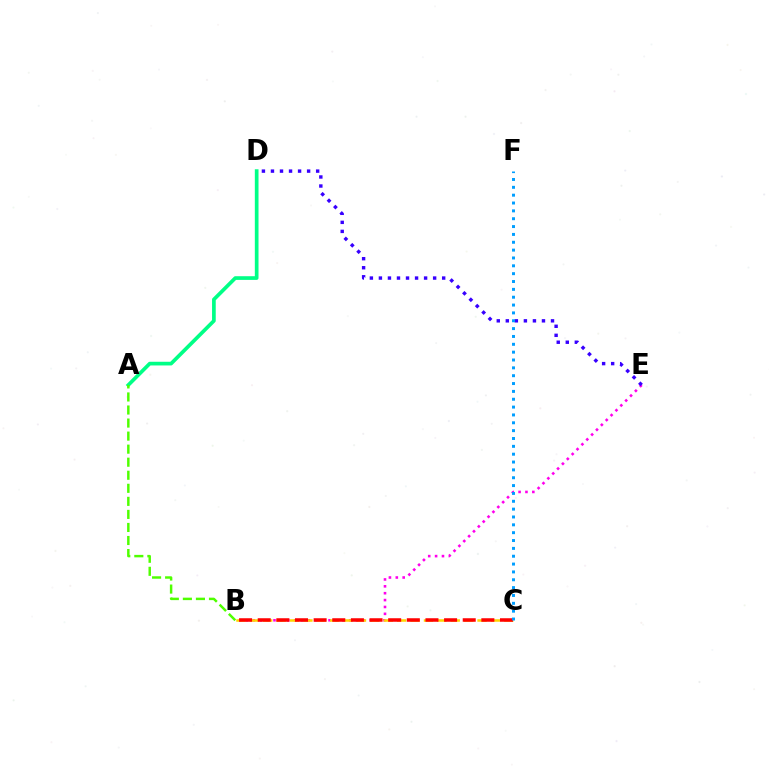{('B', 'E'): [{'color': '#ff00ed', 'line_style': 'dotted', 'thickness': 1.87}], ('B', 'C'): [{'color': '#ffd500', 'line_style': 'dashed', 'thickness': 1.82}, {'color': '#ff0000', 'line_style': 'dashed', 'thickness': 2.53}], ('A', 'D'): [{'color': '#00ff86', 'line_style': 'solid', 'thickness': 2.66}], ('D', 'E'): [{'color': '#3700ff', 'line_style': 'dotted', 'thickness': 2.46}], ('C', 'F'): [{'color': '#009eff', 'line_style': 'dotted', 'thickness': 2.13}], ('A', 'B'): [{'color': '#4fff00', 'line_style': 'dashed', 'thickness': 1.77}]}